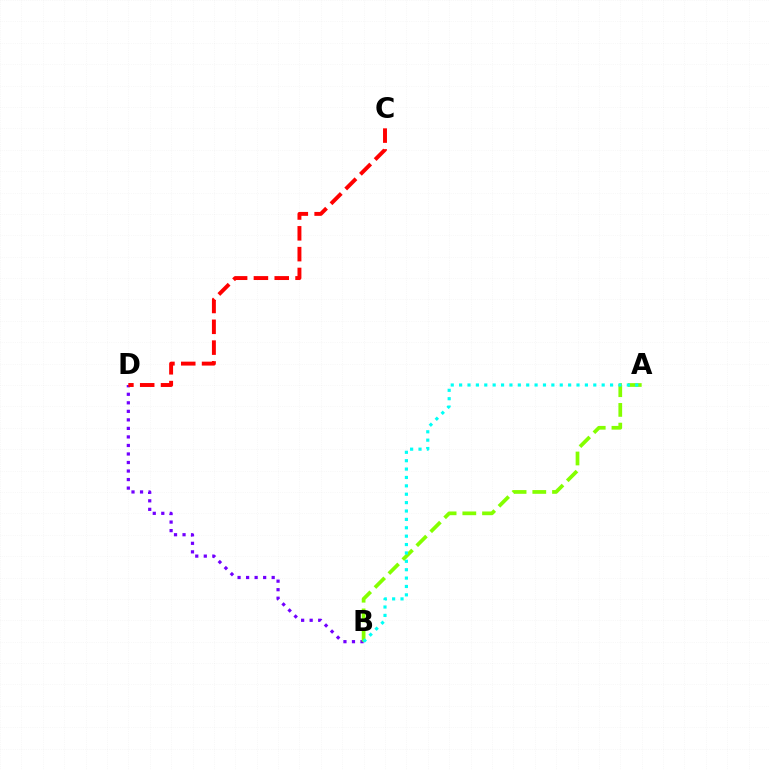{('B', 'D'): [{'color': '#7200ff', 'line_style': 'dotted', 'thickness': 2.32}], ('A', 'B'): [{'color': '#84ff00', 'line_style': 'dashed', 'thickness': 2.68}, {'color': '#00fff6', 'line_style': 'dotted', 'thickness': 2.28}], ('C', 'D'): [{'color': '#ff0000', 'line_style': 'dashed', 'thickness': 2.83}]}